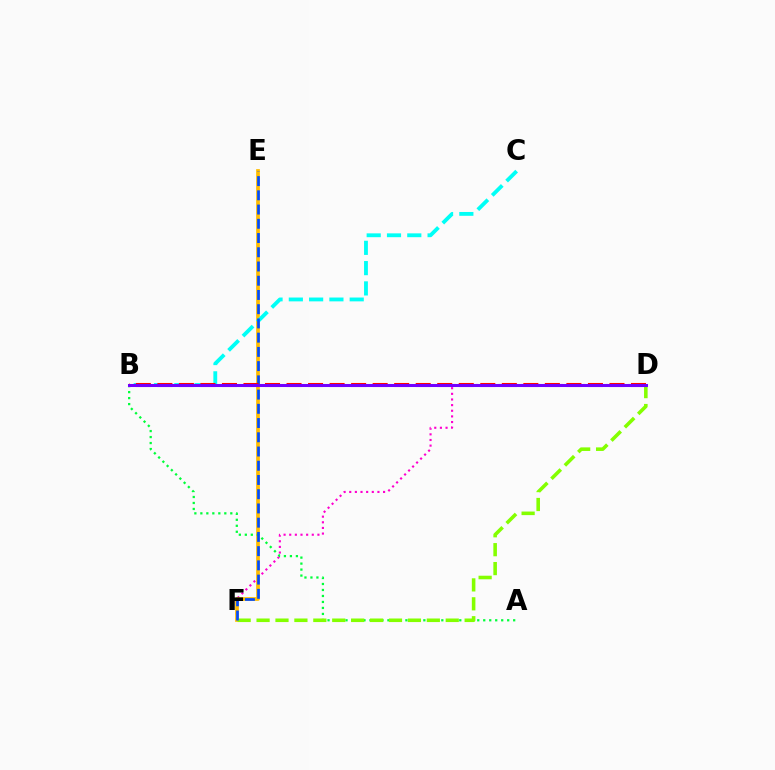{('D', 'F'): [{'color': '#ff00cf', 'line_style': 'dotted', 'thickness': 1.53}, {'color': '#84ff00', 'line_style': 'dashed', 'thickness': 2.57}], ('E', 'F'): [{'color': '#ffbd00', 'line_style': 'solid', 'thickness': 2.68}, {'color': '#004bff', 'line_style': 'dashed', 'thickness': 1.93}], ('A', 'B'): [{'color': '#00ff39', 'line_style': 'dotted', 'thickness': 1.63}], ('B', 'C'): [{'color': '#00fff6', 'line_style': 'dashed', 'thickness': 2.76}], ('B', 'D'): [{'color': '#ff0000', 'line_style': 'dashed', 'thickness': 2.92}, {'color': '#7200ff', 'line_style': 'solid', 'thickness': 2.19}]}